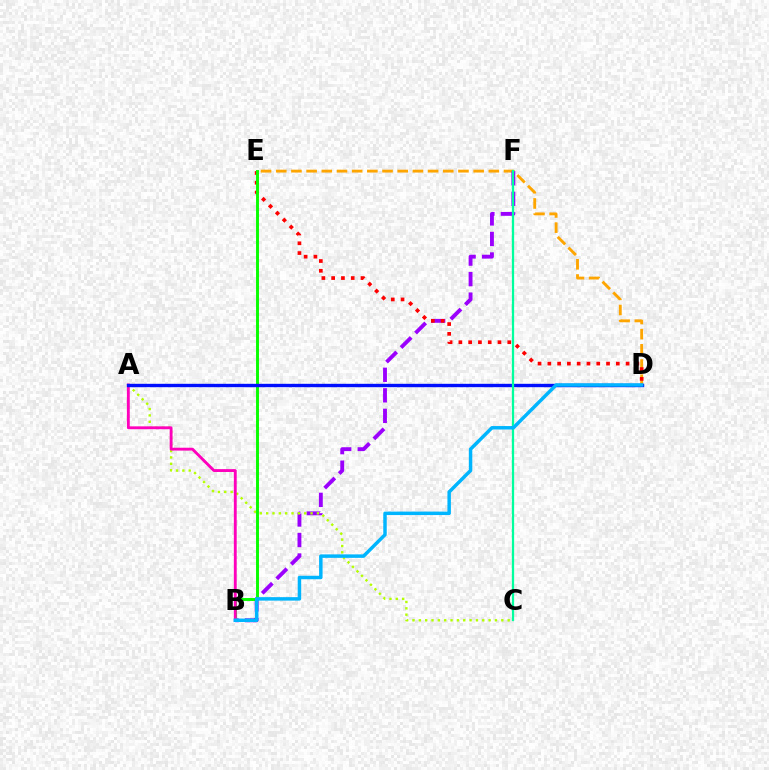{('D', 'E'): [{'color': '#ffa500', 'line_style': 'dashed', 'thickness': 2.06}, {'color': '#ff0000', 'line_style': 'dotted', 'thickness': 2.66}], ('B', 'F'): [{'color': '#9b00ff', 'line_style': 'dashed', 'thickness': 2.79}], ('A', 'C'): [{'color': '#b3ff00', 'line_style': 'dotted', 'thickness': 1.72}], ('B', 'E'): [{'color': '#08ff00', 'line_style': 'solid', 'thickness': 2.11}], ('A', 'B'): [{'color': '#ff00bd', 'line_style': 'solid', 'thickness': 2.06}], ('A', 'D'): [{'color': '#0010ff', 'line_style': 'solid', 'thickness': 2.43}], ('C', 'F'): [{'color': '#00ff9d', 'line_style': 'solid', 'thickness': 1.61}], ('B', 'D'): [{'color': '#00b5ff', 'line_style': 'solid', 'thickness': 2.5}]}